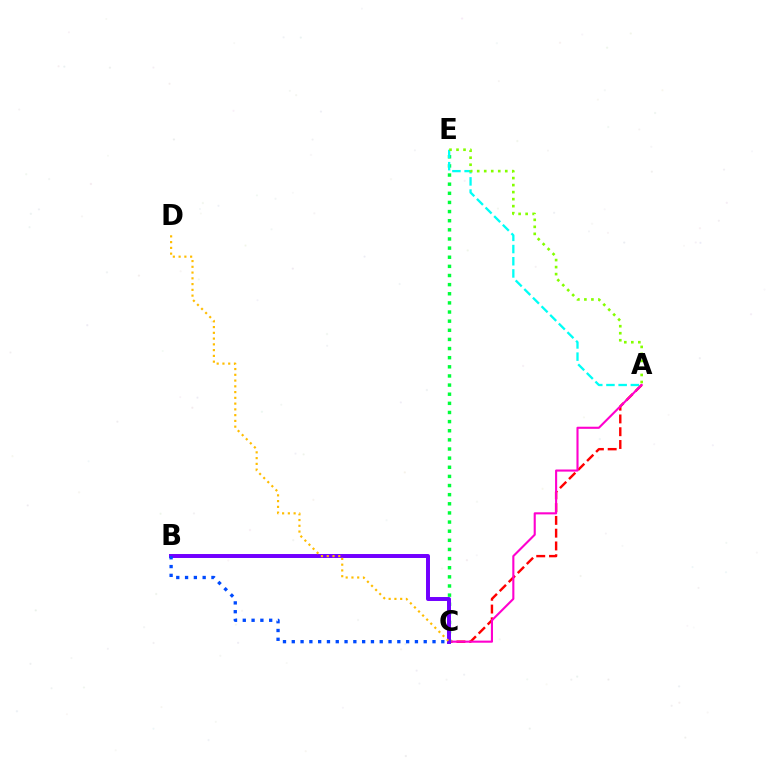{('A', 'C'): [{'color': '#ff0000', 'line_style': 'dashed', 'thickness': 1.74}, {'color': '#ff00cf', 'line_style': 'solid', 'thickness': 1.52}], ('C', 'E'): [{'color': '#00ff39', 'line_style': 'dotted', 'thickness': 2.48}], ('B', 'C'): [{'color': '#7200ff', 'line_style': 'solid', 'thickness': 2.85}, {'color': '#004bff', 'line_style': 'dotted', 'thickness': 2.39}], ('A', 'E'): [{'color': '#00fff6', 'line_style': 'dashed', 'thickness': 1.66}, {'color': '#84ff00', 'line_style': 'dotted', 'thickness': 1.91}], ('C', 'D'): [{'color': '#ffbd00', 'line_style': 'dotted', 'thickness': 1.57}]}